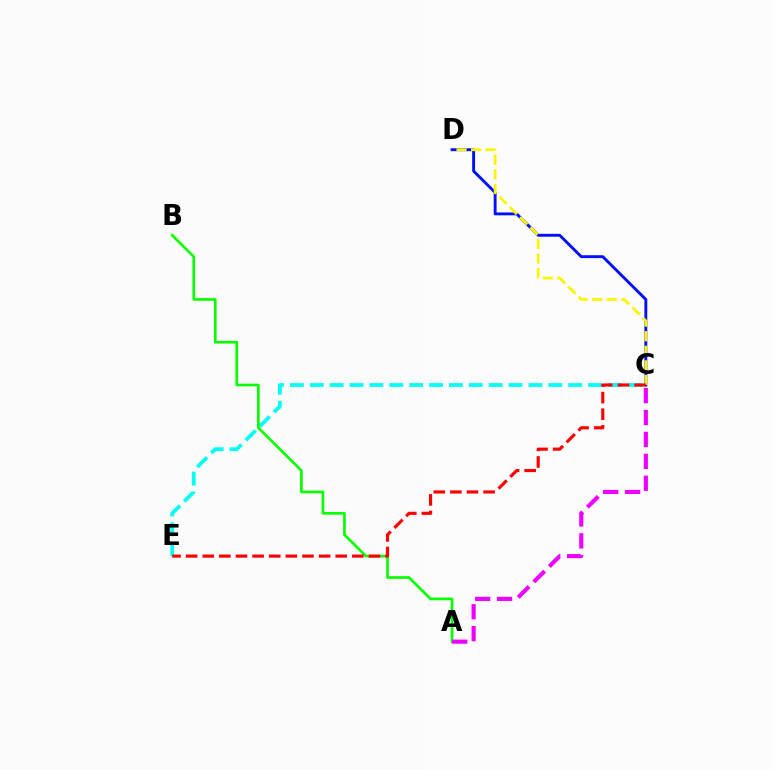{('C', 'D'): [{'color': '#0010ff', 'line_style': 'solid', 'thickness': 2.08}, {'color': '#fcf500', 'line_style': 'dashed', 'thickness': 1.98}], ('C', 'E'): [{'color': '#00fff6', 'line_style': 'dashed', 'thickness': 2.7}, {'color': '#ff0000', 'line_style': 'dashed', 'thickness': 2.26}], ('A', 'B'): [{'color': '#08ff00', 'line_style': 'solid', 'thickness': 1.92}], ('A', 'C'): [{'color': '#ee00ff', 'line_style': 'dashed', 'thickness': 2.98}]}